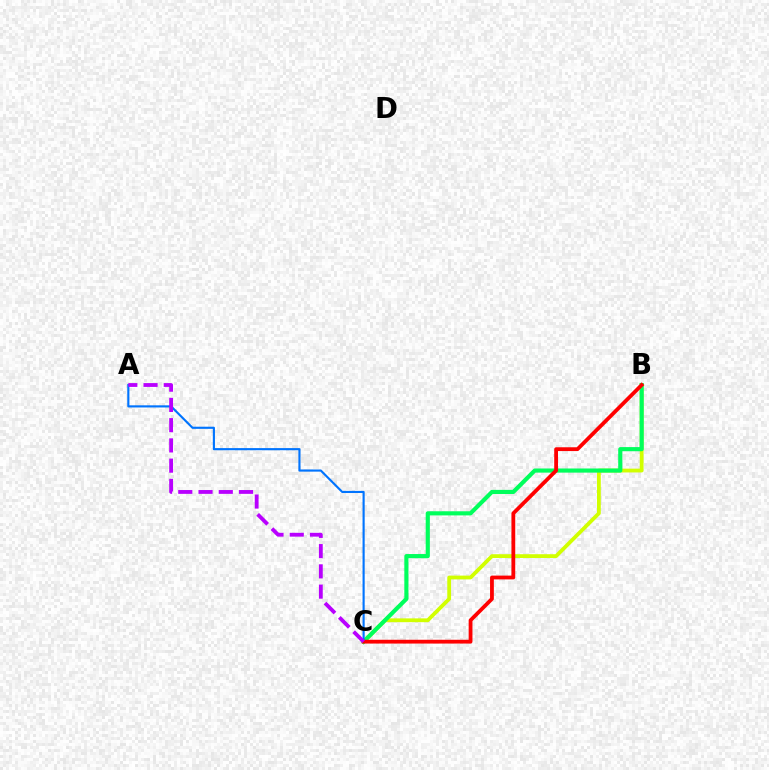{('B', 'C'): [{'color': '#d1ff00', 'line_style': 'solid', 'thickness': 2.73}, {'color': '#00ff5c', 'line_style': 'solid', 'thickness': 2.98}, {'color': '#ff0000', 'line_style': 'solid', 'thickness': 2.73}], ('A', 'C'): [{'color': '#0074ff', 'line_style': 'solid', 'thickness': 1.54}, {'color': '#b900ff', 'line_style': 'dashed', 'thickness': 2.75}]}